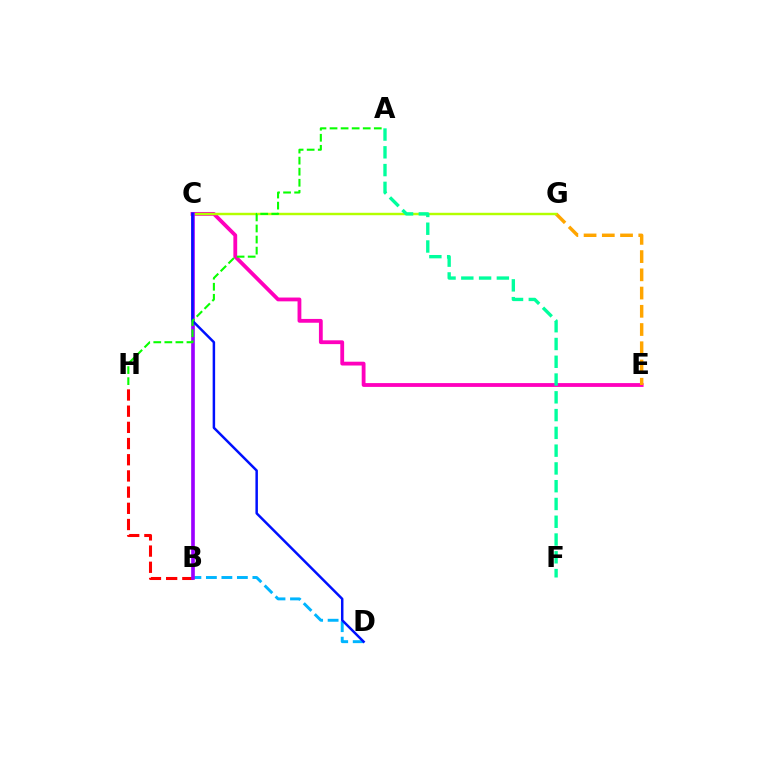{('C', 'E'): [{'color': '#ff00bd', 'line_style': 'solid', 'thickness': 2.74}], ('B', 'D'): [{'color': '#00b5ff', 'line_style': 'dashed', 'thickness': 2.1}], ('E', 'G'): [{'color': '#ffa500', 'line_style': 'dashed', 'thickness': 2.48}], ('C', 'G'): [{'color': '#b3ff00', 'line_style': 'solid', 'thickness': 1.75}], ('B', 'H'): [{'color': '#ff0000', 'line_style': 'dashed', 'thickness': 2.2}], ('B', 'C'): [{'color': '#9b00ff', 'line_style': 'solid', 'thickness': 2.63}], ('C', 'D'): [{'color': '#0010ff', 'line_style': 'solid', 'thickness': 1.79}], ('A', 'F'): [{'color': '#00ff9d', 'line_style': 'dashed', 'thickness': 2.41}], ('A', 'H'): [{'color': '#08ff00', 'line_style': 'dashed', 'thickness': 1.5}]}